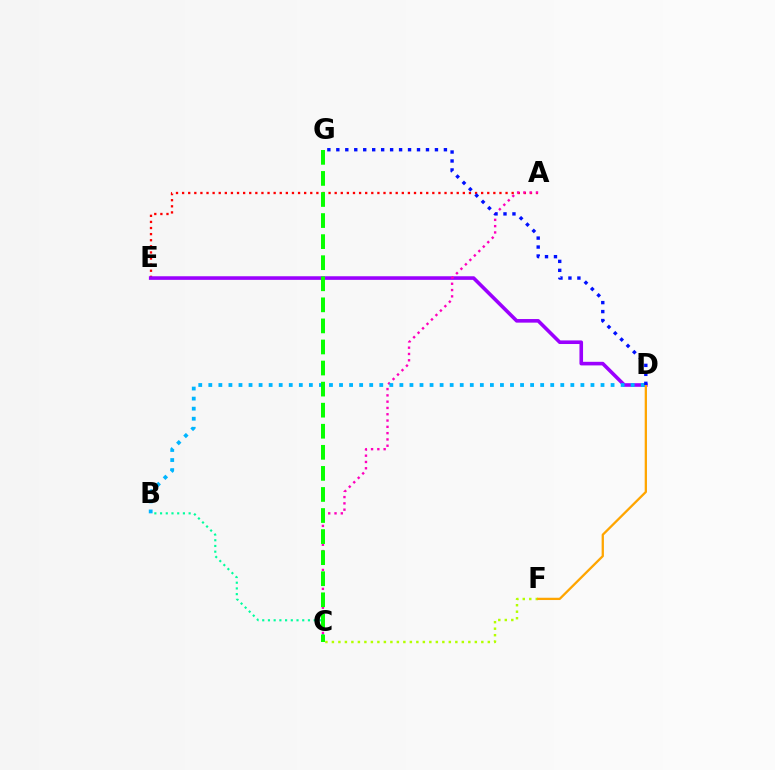{('B', 'C'): [{'color': '#00ff9d', 'line_style': 'dotted', 'thickness': 1.55}], ('C', 'F'): [{'color': '#b3ff00', 'line_style': 'dotted', 'thickness': 1.77}], ('A', 'E'): [{'color': '#ff0000', 'line_style': 'dotted', 'thickness': 1.66}], ('D', 'E'): [{'color': '#9b00ff', 'line_style': 'solid', 'thickness': 2.59}], ('A', 'C'): [{'color': '#ff00bd', 'line_style': 'dotted', 'thickness': 1.71}], ('D', 'F'): [{'color': '#ffa500', 'line_style': 'solid', 'thickness': 1.65}], ('B', 'D'): [{'color': '#00b5ff', 'line_style': 'dotted', 'thickness': 2.73}], ('D', 'G'): [{'color': '#0010ff', 'line_style': 'dotted', 'thickness': 2.44}], ('C', 'G'): [{'color': '#08ff00', 'line_style': 'dashed', 'thickness': 2.86}]}